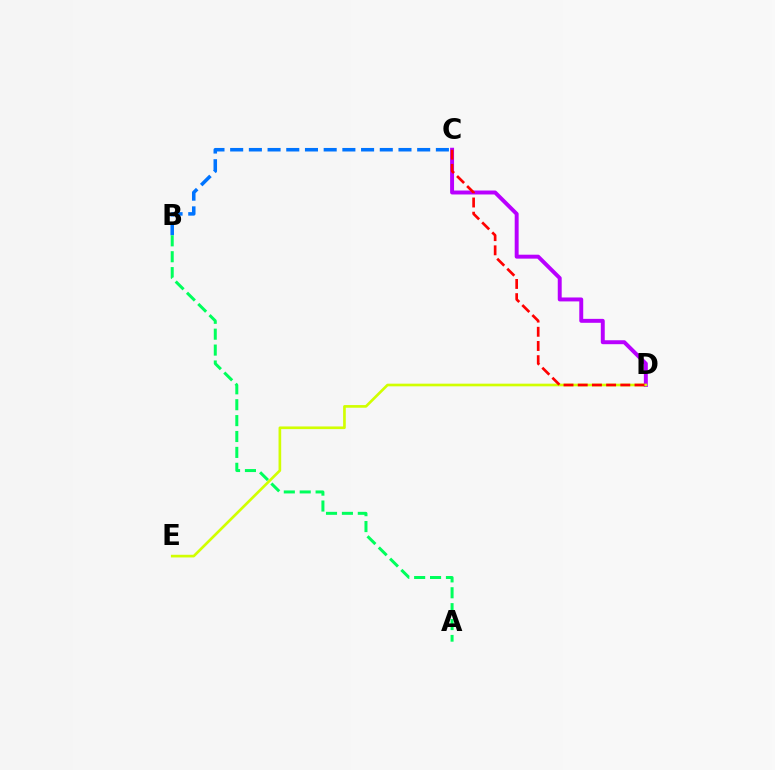{('C', 'D'): [{'color': '#b900ff', 'line_style': 'solid', 'thickness': 2.84}, {'color': '#ff0000', 'line_style': 'dashed', 'thickness': 1.93}], ('B', 'C'): [{'color': '#0074ff', 'line_style': 'dashed', 'thickness': 2.54}], ('D', 'E'): [{'color': '#d1ff00', 'line_style': 'solid', 'thickness': 1.91}], ('A', 'B'): [{'color': '#00ff5c', 'line_style': 'dashed', 'thickness': 2.16}]}